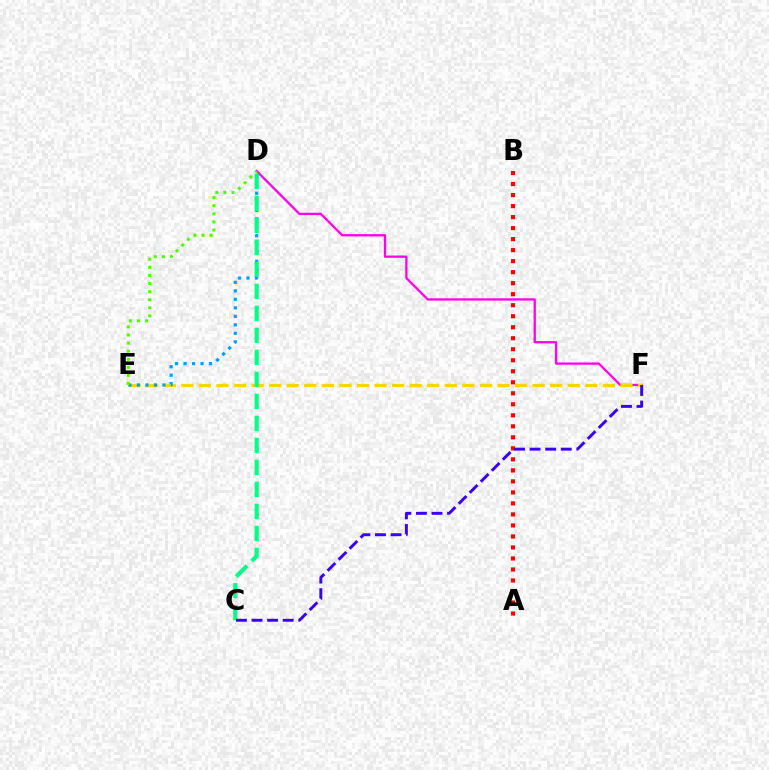{('D', 'F'): [{'color': '#ff00ed', 'line_style': 'solid', 'thickness': 1.66}], ('E', 'F'): [{'color': '#ffd500', 'line_style': 'dashed', 'thickness': 2.39}], ('D', 'E'): [{'color': '#009eff', 'line_style': 'dotted', 'thickness': 2.31}, {'color': '#4fff00', 'line_style': 'dotted', 'thickness': 2.2}], ('A', 'B'): [{'color': '#ff0000', 'line_style': 'dotted', 'thickness': 2.99}], ('C', 'D'): [{'color': '#00ff86', 'line_style': 'dashed', 'thickness': 2.99}], ('C', 'F'): [{'color': '#3700ff', 'line_style': 'dashed', 'thickness': 2.12}]}